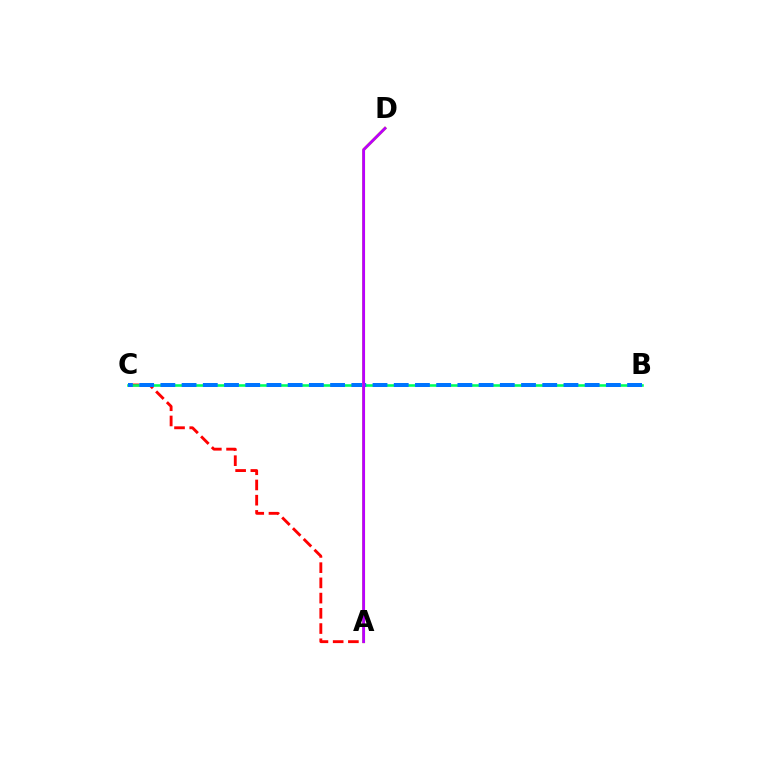{('A', 'C'): [{'color': '#ff0000', 'line_style': 'dashed', 'thickness': 2.07}], ('B', 'C'): [{'color': '#00ff5c', 'line_style': 'solid', 'thickness': 1.86}, {'color': '#0074ff', 'line_style': 'dashed', 'thickness': 2.88}], ('A', 'D'): [{'color': '#d1ff00', 'line_style': 'solid', 'thickness': 2.11}, {'color': '#b900ff', 'line_style': 'solid', 'thickness': 2.04}]}